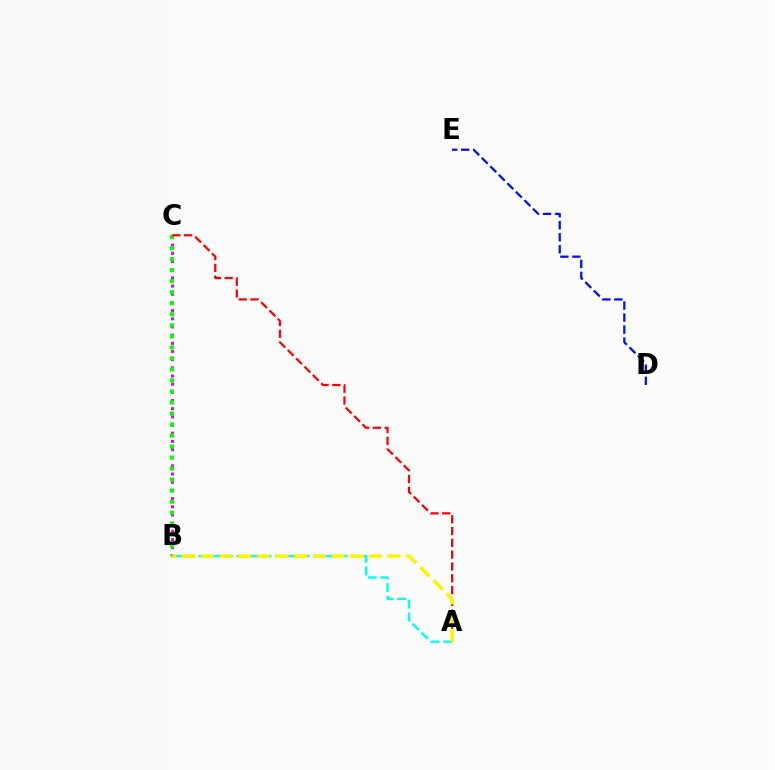{('B', 'C'): [{'color': '#ee00ff', 'line_style': 'dotted', 'thickness': 2.22}, {'color': '#08ff00', 'line_style': 'dotted', 'thickness': 3.0}], ('A', 'B'): [{'color': '#00fff6', 'line_style': 'dashed', 'thickness': 1.73}, {'color': '#fcf500', 'line_style': 'dashed', 'thickness': 2.54}], ('A', 'C'): [{'color': '#ff0000', 'line_style': 'dashed', 'thickness': 1.6}], ('D', 'E'): [{'color': '#0010ff', 'line_style': 'dashed', 'thickness': 1.63}]}